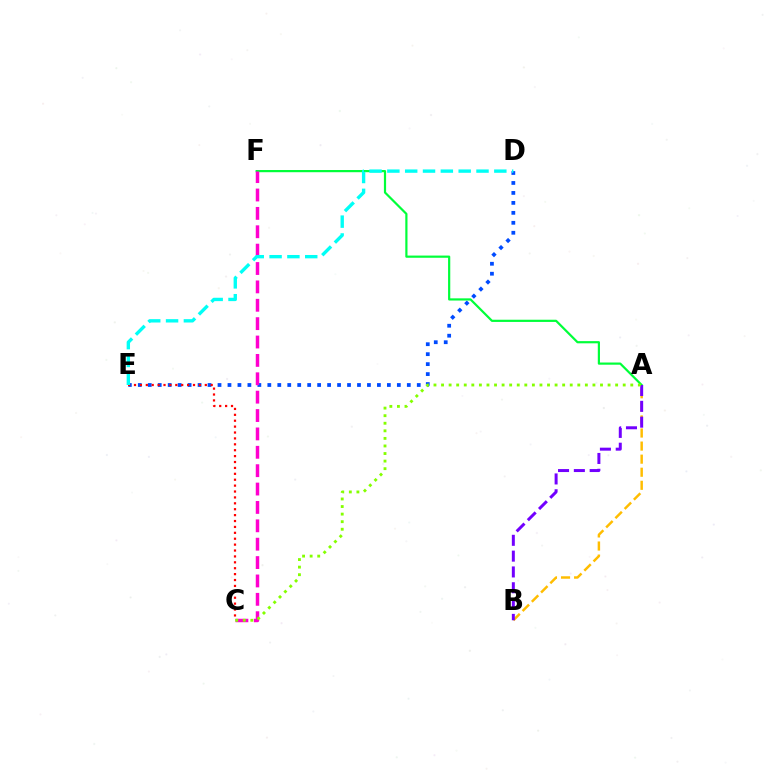{('D', 'E'): [{'color': '#004bff', 'line_style': 'dotted', 'thickness': 2.71}, {'color': '#00fff6', 'line_style': 'dashed', 'thickness': 2.42}], ('A', 'F'): [{'color': '#00ff39', 'line_style': 'solid', 'thickness': 1.58}], ('C', 'F'): [{'color': '#ff00cf', 'line_style': 'dashed', 'thickness': 2.5}], ('A', 'B'): [{'color': '#ffbd00', 'line_style': 'dashed', 'thickness': 1.78}, {'color': '#7200ff', 'line_style': 'dashed', 'thickness': 2.15}], ('C', 'E'): [{'color': '#ff0000', 'line_style': 'dotted', 'thickness': 1.6}], ('A', 'C'): [{'color': '#84ff00', 'line_style': 'dotted', 'thickness': 2.06}]}